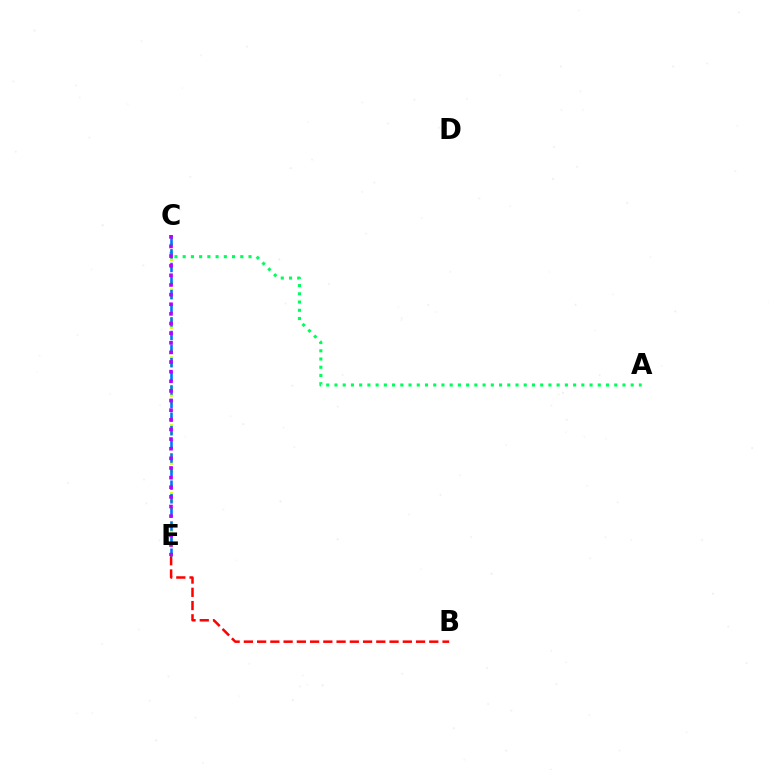{('B', 'E'): [{'color': '#ff0000', 'line_style': 'dashed', 'thickness': 1.8}], ('C', 'E'): [{'color': '#d1ff00', 'line_style': 'dotted', 'thickness': 2.05}, {'color': '#0074ff', 'line_style': 'dashed', 'thickness': 1.85}, {'color': '#b900ff', 'line_style': 'dotted', 'thickness': 2.62}], ('A', 'C'): [{'color': '#00ff5c', 'line_style': 'dotted', 'thickness': 2.24}]}